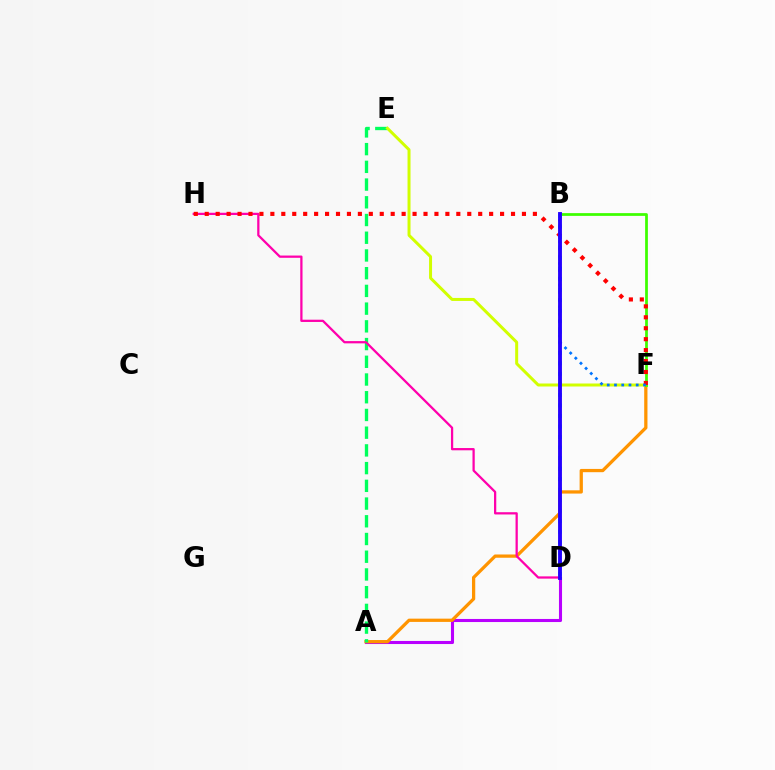{('A', 'D'): [{'color': '#b900ff', 'line_style': 'solid', 'thickness': 2.21}], ('B', 'D'): [{'color': '#00fff6', 'line_style': 'dotted', 'thickness': 2.86}, {'color': '#2500ff', 'line_style': 'solid', 'thickness': 2.78}], ('A', 'F'): [{'color': '#ff9400', 'line_style': 'solid', 'thickness': 2.35}], ('A', 'E'): [{'color': '#00ff5c', 'line_style': 'dashed', 'thickness': 2.41}], ('E', 'F'): [{'color': '#d1ff00', 'line_style': 'solid', 'thickness': 2.15}], ('D', 'H'): [{'color': '#ff00ac', 'line_style': 'solid', 'thickness': 1.62}], ('B', 'F'): [{'color': '#3dff00', 'line_style': 'solid', 'thickness': 1.98}, {'color': '#0074ff', 'line_style': 'dotted', 'thickness': 1.97}], ('F', 'H'): [{'color': '#ff0000', 'line_style': 'dotted', 'thickness': 2.97}]}